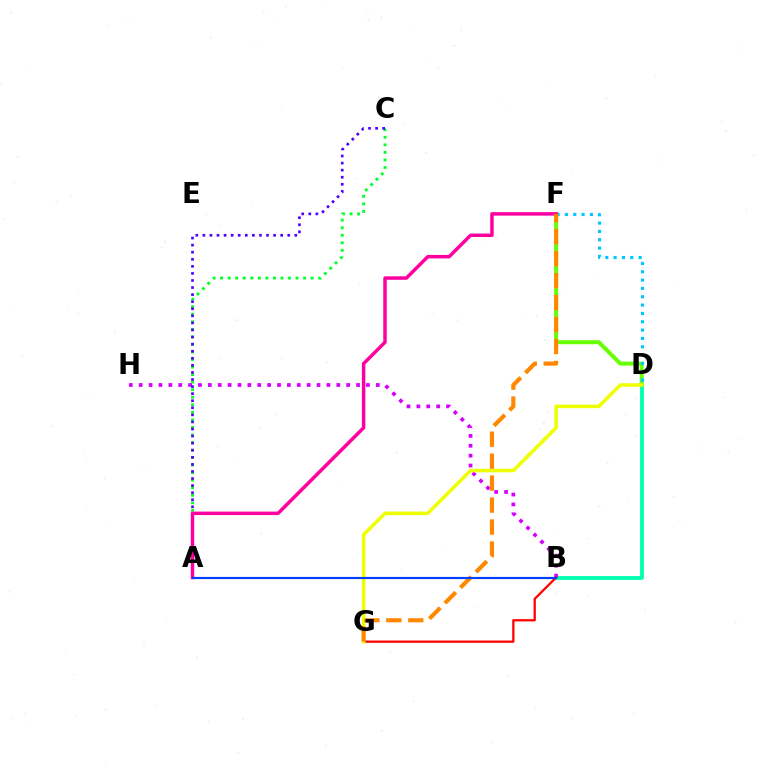{('A', 'C'): [{'color': '#00ff27', 'line_style': 'dotted', 'thickness': 2.05}, {'color': '#4f00ff', 'line_style': 'dotted', 'thickness': 1.92}], ('B', 'D'): [{'color': '#00ffaf', 'line_style': 'solid', 'thickness': 2.74}], ('D', 'F'): [{'color': '#66ff00', 'line_style': 'solid', 'thickness': 2.87}, {'color': '#00c7ff', 'line_style': 'dotted', 'thickness': 2.26}], ('B', 'H'): [{'color': '#d600ff', 'line_style': 'dotted', 'thickness': 2.68}], ('B', 'G'): [{'color': '#ff0000', 'line_style': 'solid', 'thickness': 1.63}], ('A', 'F'): [{'color': '#ff00a0', 'line_style': 'solid', 'thickness': 2.49}], ('D', 'G'): [{'color': '#eeff00', 'line_style': 'solid', 'thickness': 2.53}], ('F', 'G'): [{'color': '#ff8800', 'line_style': 'dashed', 'thickness': 2.98}], ('A', 'B'): [{'color': '#003fff', 'line_style': 'solid', 'thickness': 1.56}]}